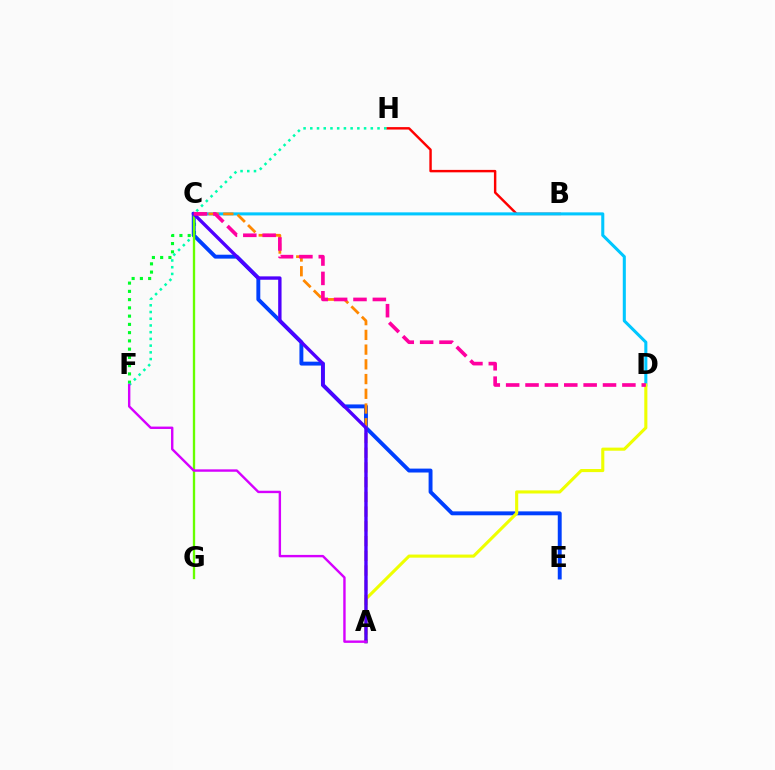{('B', 'H'): [{'color': '#ff0000', 'line_style': 'solid', 'thickness': 1.75}], ('C', 'F'): [{'color': '#00ff27', 'line_style': 'dotted', 'thickness': 2.24}], ('F', 'H'): [{'color': '#00ffaf', 'line_style': 'dotted', 'thickness': 1.83}], ('C', 'D'): [{'color': '#00c7ff', 'line_style': 'solid', 'thickness': 2.2}, {'color': '#ff00a0', 'line_style': 'dashed', 'thickness': 2.63}], ('C', 'E'): [{'color': '#003fff', 'line_style': 'solid', 'thickness': 2.82}], ('A', 'D'): [{'color': '#eeff00', 'line_style': 'solid', 'thickness': 2.23}], ('A', 'C'): [{'color': '#ff8800', 'line_style': 'dashed', 'thickness': 2.0}, {'color': '#4f00ff', 'line_style': 'solid', 'thickness': 2.42}], ('C', 'G'): [{'color': '#66ff00', 'line_style': 'solid', 'thickness': 1.68}], ('A', 'F'): [{'color': '#d600ff', 'line_style': 'solid', 'thickness': 1.73}]}